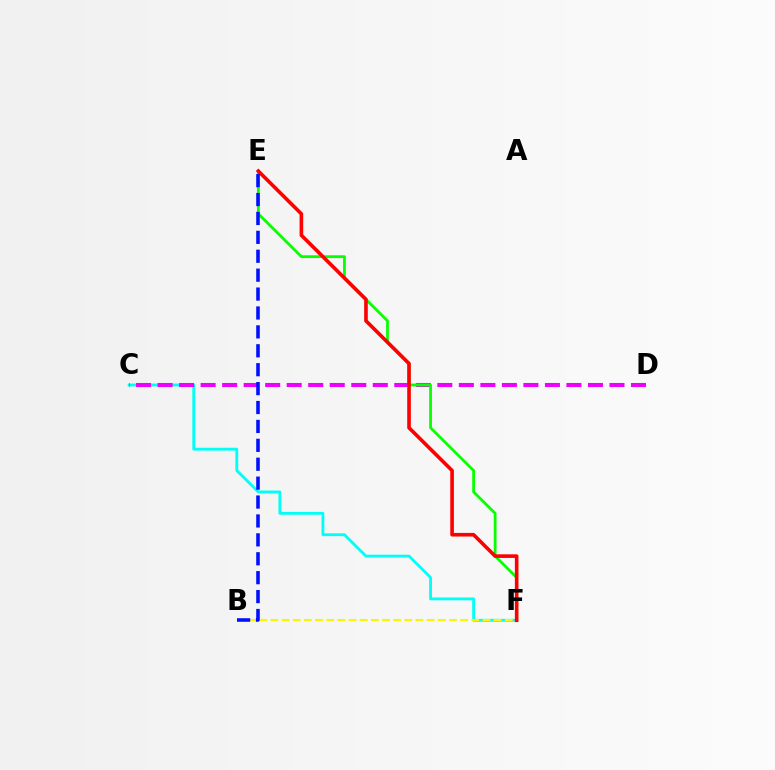{('C', 'F'): [{'color': '#00fff6', 'line_style': 'solid', 'thickness': 2.05}], ('C', 'D'): [{'color': '#ee00ff', 'line_style': 'dashed', 'thickness': 2.92}], ('B', 'F'): [{'color': '#fcf500', 'line_style': 'dashed', 'thickness': 1.52}], ('E', 'F'): [{'color': '#08ff00', 'line_style': 'solid', 'thickness': 2.0}, {'color': '#ff0000', 'line_style': 'solid', 'thickness': 2.61}], ('B', 'E'): [{'color': '#0010ff', 'line_style': 'dashed', 'thickness': 2.57}]}